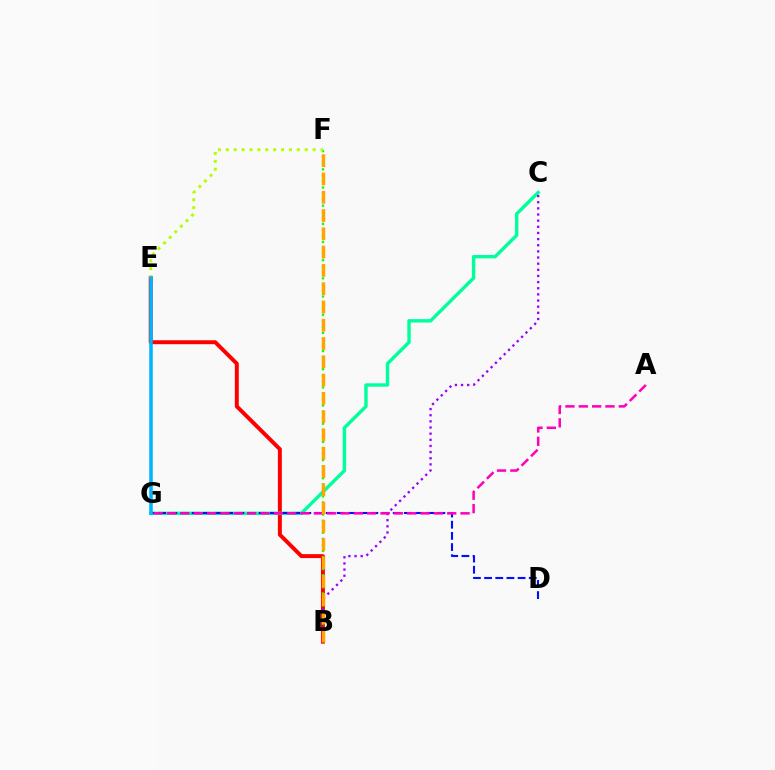{('B', 'E'): [{'color': '#ff0000', 'line_style': 'solid', 'thickness': 2.84}], ('B', 'F'): [{'color': '#08ff00', 'line_style': 'dotted', 'thickness': 1.65}, {'color': '#ffa500', 'line_style': 'dashed', 'thickness': 2.48}], ('E', 'F'): [{'color': '#b3ff00', 'line_style': 'dotted', 'thickness': 2.14}], ('C', 'G'): [{'color': '#00ff9d', 'line_style': 'solid', 'thickness': 2.46}], ('D', 'G'): [{'color': '#0010ff', 'line_style': 'dashed', 'thickness': 1.52}], ('B', 'C'): [{'color': '#9b00ff', 'line_style': 'dotted', 'thickness': 1.67}], ('A', 'G'): [{'color': '#ff00bd', 'line_style': 'dashed', 'thickness': 1.81}], ('E', 'G'): [{'color': '#00b5ff', 'line_style': 'solid', 'thickness': 2.55}]}